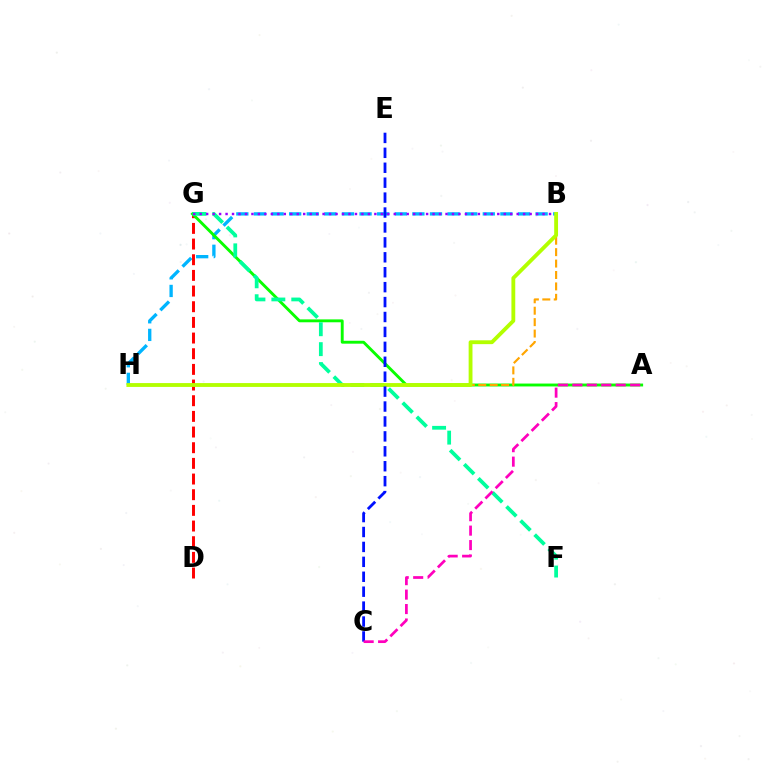{('B', 'H'): [{'color': '#00b5ff', 'line_style': 'dashed', 'thickness': 2.39}, {'color': '#ffa500', 'line_style': 'dashed', 'thickness': 1.55}, {'color': '#b3ff00', 'line_style': 'solid', 'thickness': 2.76}], ('D', 'G'): [{'color': '#ff0000', 'line_style': 'dashed', 'thickness': 2.13}], ('A', 'G'): [{'color': '#08ff00', 'line_style': 'solid', 'thickness': 2.08}], ('F', 'G'): [{'color': '#00ff9d', 'line_style': 'dashed', 'thickness': 2.71}], ('B', 'G'): [{'color': '#9b00ff', 'line_style': 'dotted', 'thickness': 1.76}], ('C', 'E'): [{'color': '#0010ff', 'line_style': 'dashed', 'thickness': 2.03}], ('A', 'C'): [{'color': '#ff00bd', 'line_style': 'dashed', 'thickness': 1.96}]}